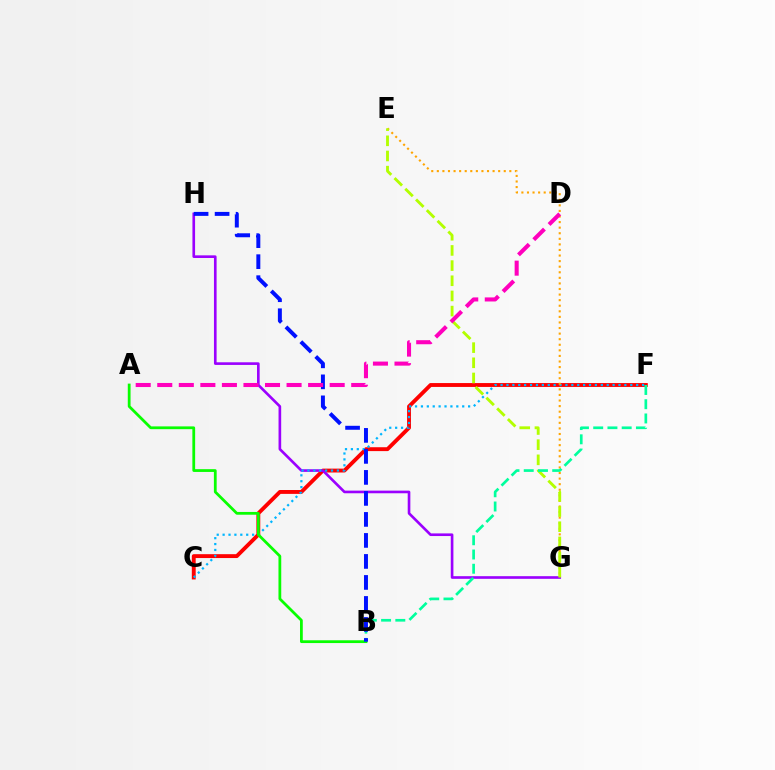{('C', 'F'): [{'color': '#ff0000', 'line_style': 'solid', 'thickness': 2.79}, {'color': '#00b5ff', 'line_style': 'dotted', 'thickness': 1.6}], ('G', 'H'): [{'color': '#9b00ff', 'line_style': 'solid', 'thickness': 1.9}], ('A', 'B'): [{'color': '#08ff00', 'line_style': 'solid', 'thickness': 2.0}], ('E', 'G'): [{'color': '#ffa500', 'line_style': 'dotted', 'thickness': 1.52}, {'color': '#b3ff00', 'line_style': 'dashed', 'thickness': 2.06}], ('B', 'F'): [{'color': '#00ff9d', 'line_style': 'dashed', 'thickness': 1.93}], ('B', 'H'): [{'color': '#0010ff', 'line_style': 'dashed', 'thickness': 2.85}], ('A', 'D'): [{'color': '#ff00bd', 'line_style': 'dashed', 'thickness': 2.93}]}